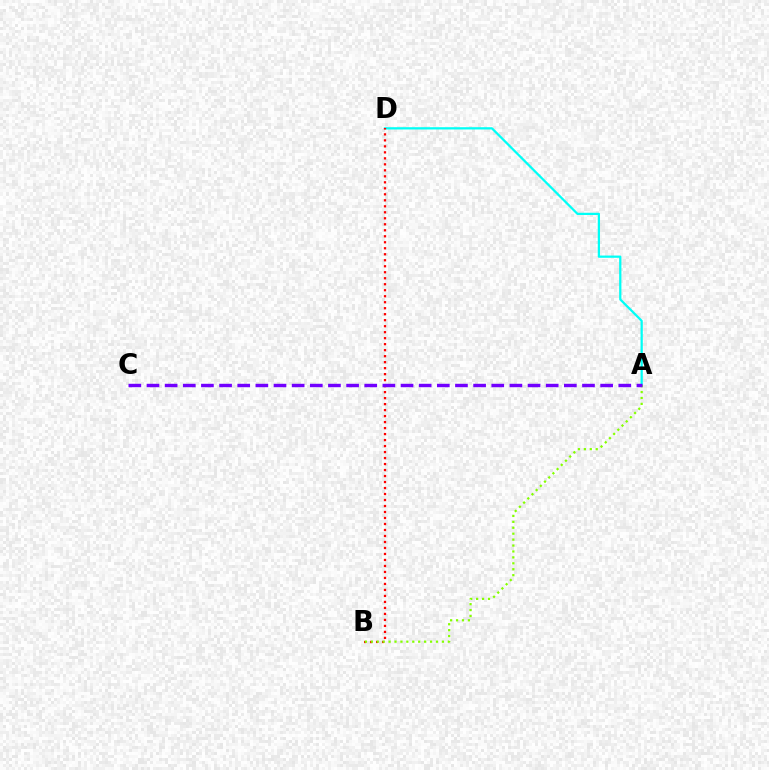{('A', 'D'): [{'color': '#00fff6', 'line_style': 'solid', 'thickness': 1.62}], ('B', 'D'): [{'color': '#ff0000', 'line_style': 'dotted', 'thickness': 1.63}], ('A', 'B'): [{'color': '#84ff00', 'line_style': 'dotted', 'thickness': 1.61}], ('A', 'C'): [{'color': '#7200ff', 'line_style': 'dashed', 'thickness': 2.47}]}